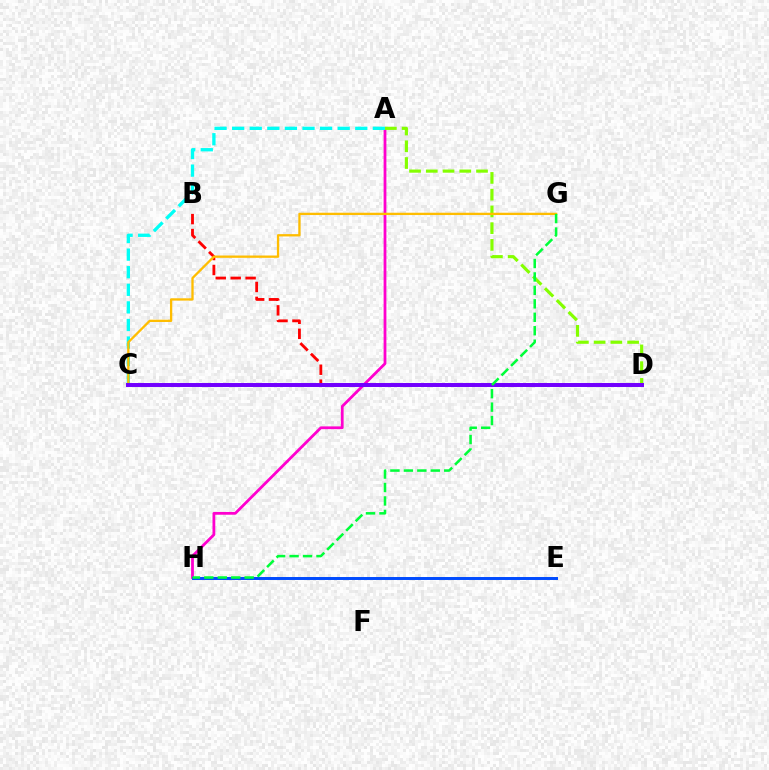{('A', 'H'): [{'color': '#ff00cf', 'line_style': 'solid', 'thickness': 2.0}], ('A', 'C'): [{'color': '#00fff6', 'line_style': 'dashed', 'thickness': 2.39}], ('A', 'D'): [{'color': '#84ff00', 'line_style': 'dashed', 'thickness': 2.27}], ('B', 'D'): [{'color': '#ff0000', 'line_style': 'dashed', 'thickness': 2.03}], ('C', 'G'): [{'color': '#ffbd00', 'line_style': 'solid', 'thickness': 1.66}], ('C', 'D'): [{'color': '#7200ff', 'line_style': 'solid', 'thickness': 2.85}], ('E', 'H'): [{'color': '#004bff', 'line_style': 'solid', 'thickness': 2.13}], ('G', 'H'): [{'color': '#00ff39', 'line_style': 'dashed', 'thickness': 1.83}]}